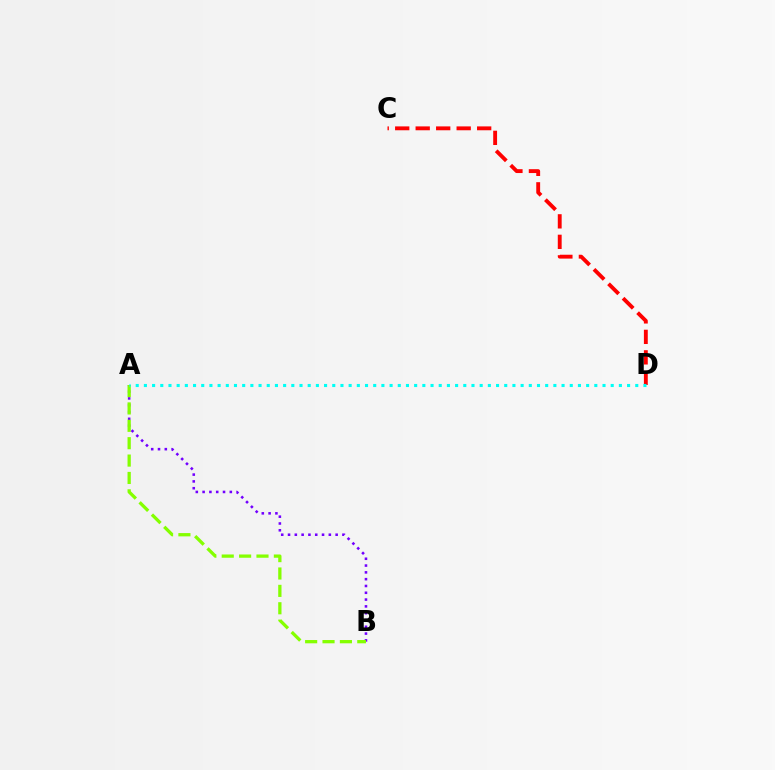{('A', 'B'): [{'color': '#7200ff', 'line_style': 'dotted', 'thickness': 1.85}, {'color': '#84ff00', 'line_style': 'dashed', 'thickness': 2.36}], ('C', 'D'): [{'color': '#ff0000', 'line_style': 'dashed', 'thickness': 2.78}], ('A', 'D'): [{'color': '#00fff6', 'line_style': 'dotted', 'thickness': 2.23}]}